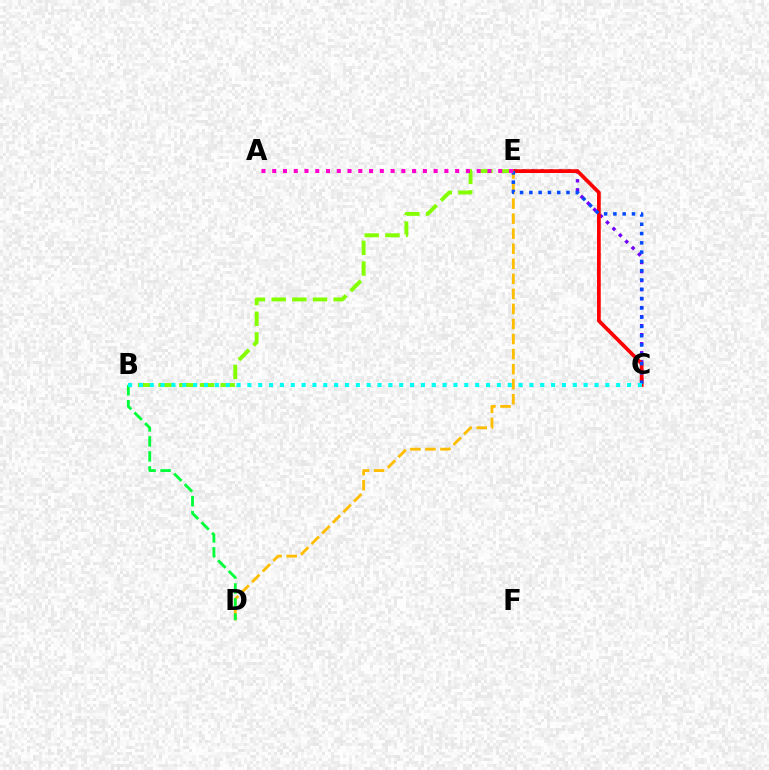{('C', 'E'): [{'color': '#7200ff', 'line_style': 'dotted', 'thickness': 2.45}, {'color': '#ff0000', 'line_style': 'solid', 'thickness': 2.69}, {'color': '#004bff', 'line_style': 'dotted', 'thickness': 2.52}], ('D', 'E'): [{'color': '#ffbd00', 'line_style': 'dashed', 'thickness': 2.04}], ('B', 'D'): [{'color': '#00ff39', 'line_style': 'dashed', 'thickness': 2.04}], ('B', 'E'): [{'color': '#84ff00', 'line_style': 'dashed', 'thickness': 2.81}], ('B', 'C'): [{'color': '#00fff6', 'line_style': 'dotted', 'thickness': 2.95}], ('A', 'E'): [{'color': '#ff00cf', 'line_style': 'dotted', 'thickness': 2.92}]}